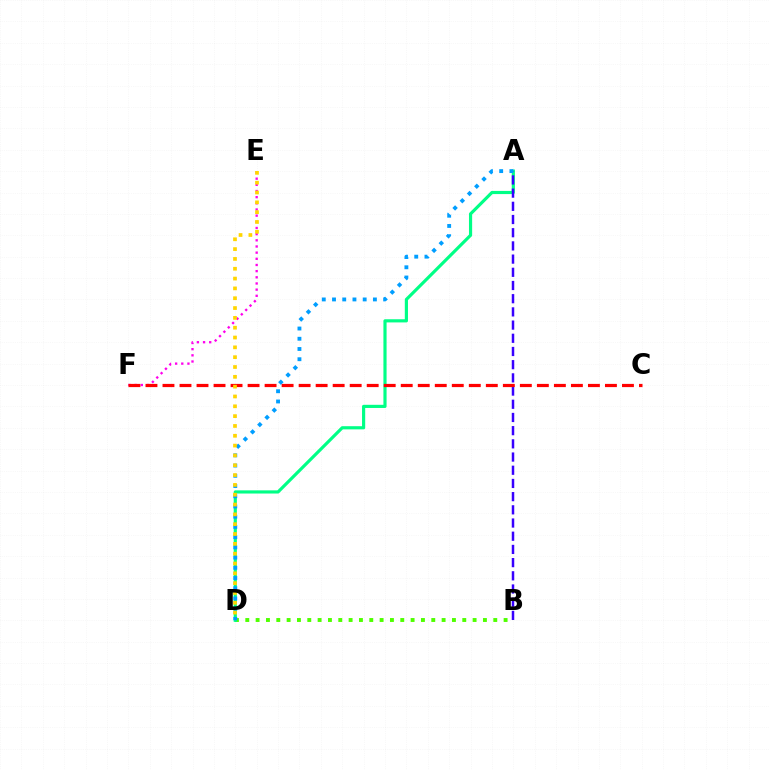{('E', 'F'): [{'color': '#ff00ed', 'line_style': 'dotted', 'thickness': 1.67}], ('B', 'D'): [{'color': '#4fff00', 'line_style': 'dotted', 'thickness': 2.81}], ('A', 'D'): [{'color': '#00ff86', 'line_style': 'solid', 'thickness': 2.28}, {'color': '#009eff', 'line_style': 'dotted', 'thickness': 2.78}], ('A', 'B'): [{'color': '#3700ff', 'line_style': 'dashed', 'thickness': 1.79}], ('C', 'F'): [{'color': '#ff0000', 'line_style': 'dashed', 'thickness': 2.31}], ('D', 'E'): [{'color': '#ffd500', 'line_style': 'dotted', 'thickness': 2.67}]}